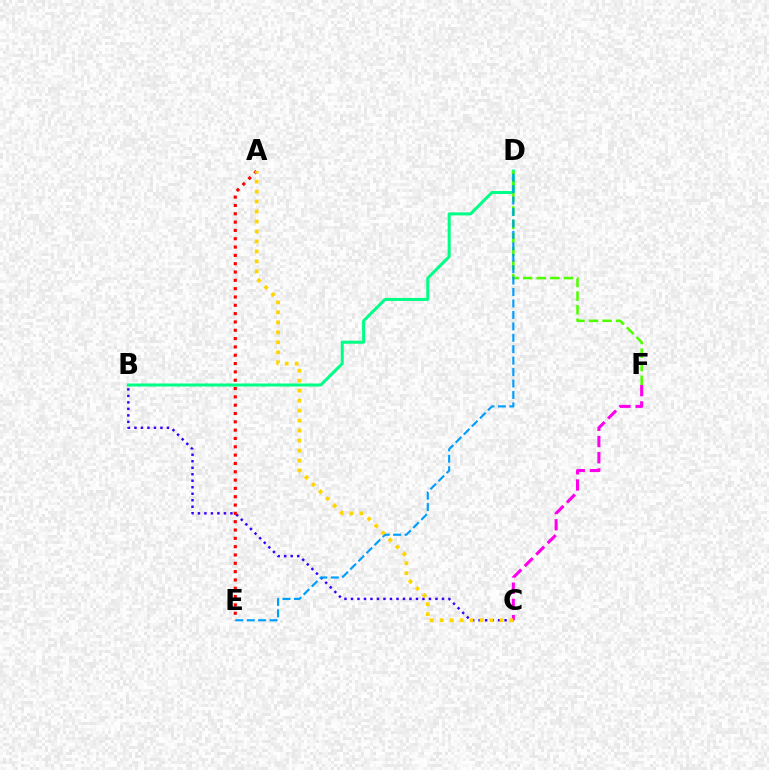{('B', 'C'): [{'color': '#3700ff', 'line_style': 'dotted', 'thickness': 1.77}], ('A', 'E'): [{'color': '#ff0000', 'line_style': 'dotted', 'thickness': 2.26}], ('B', 'D'): [{'color': '#00ff86', 'line_style': 'solid', 'thickness': 2.17}], ('D', 'F'): [{'color': '#4fff00', 'line_style': 'dashed', 'thickness': 1.84}], ('C', 'F'): [{'color': '#ff00ed', 'line_style': 'dashed', 'thickness': 2.2}], ('D', 'E'): [{'color': '#009eff', 'line_style': 'dashed', 'thickness': 1.55}], ('A', 'C'): [{'color': '#ffd500', 'line_style': 'dotted', 'thickness': 2.71}]}